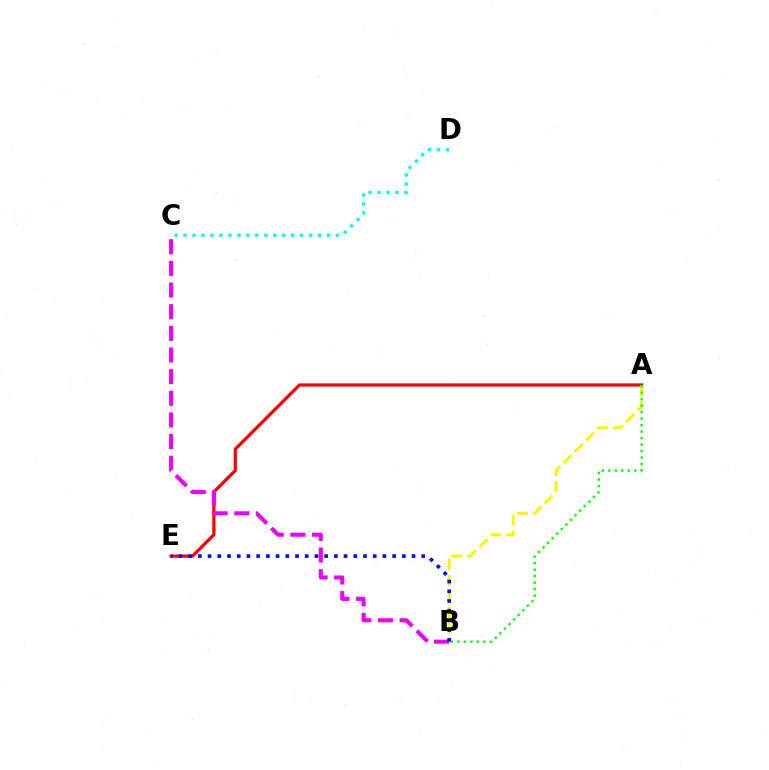{('A', 'E'): [{'color': '#ff0000', 'line_style': 'solid', 'thickness': 2.32}], ('A', 'B'): [{'color': '#fcf500', 'line_style': 'dashed', 'thickness': 2.17}, {'color': '#08ff00', 'line_style': 'dotted', 'thickness': 1.76}], ('C', 'D'): [{'color': '#00fff6', 'line_style': 'dotted', 'thickness': 2.44}], ('B', 'C'): [{'color': '#ee00ff', 'line_style': 'dashed', 'thickness': 2.94}], ('B', 'E'): [{'color': '#0010ff', 'line_style': 'dotted', 'thickness': 2.64}]}